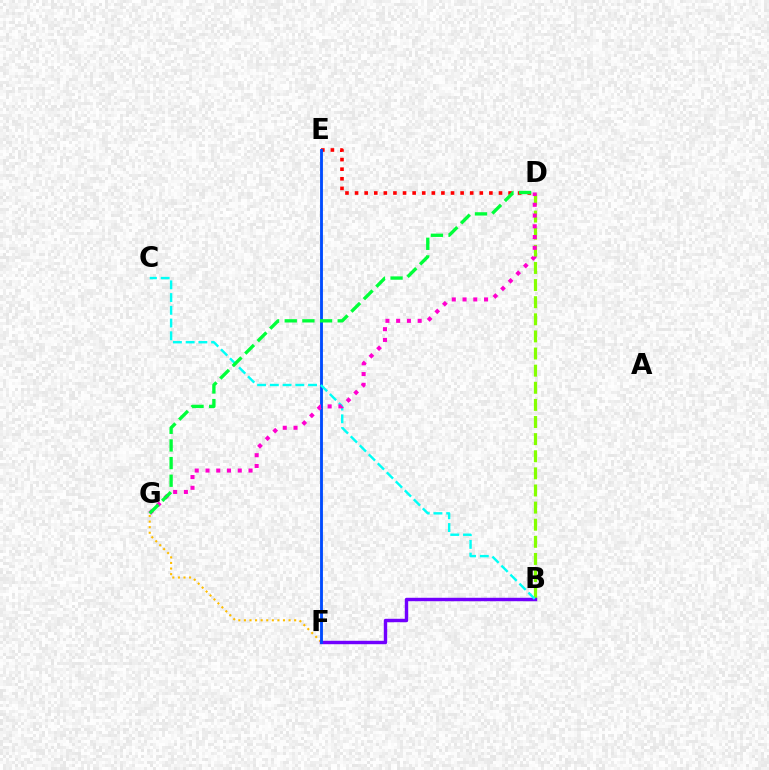{('F', 'G'): [{'color': '#ffbd00', 'line_style': 'dotted', 'thickness': 1.52}], ('B', 'D'): [{'color': '#84ff00', 'line_style': 'dashed', 'thickness': 2.33}], ('D', 'E'): [{'color': '#ff0000', 'line_style': 'dotted', 'thickness': 2.61}], ('B', 'F'): [{'color': '#7200ff', 'line_style': 'solid', 'thickness': 2.46}], ('E', 'F'): [{'color': '#004bff', 'line_style': 'solid', 'thickness': 2.06}], ('B', 'C'): [{'color': '#00fff6', 'line_style': 'dashed', 'thickness': 1.73}], ('D', 'G'): [{'color': '#ff00cf', 'line_style': 'dotted', 'thickness': 2.92}, {'color': '#00ff39', 'line_style': 'dashed', 'thickness': 2.4}]}